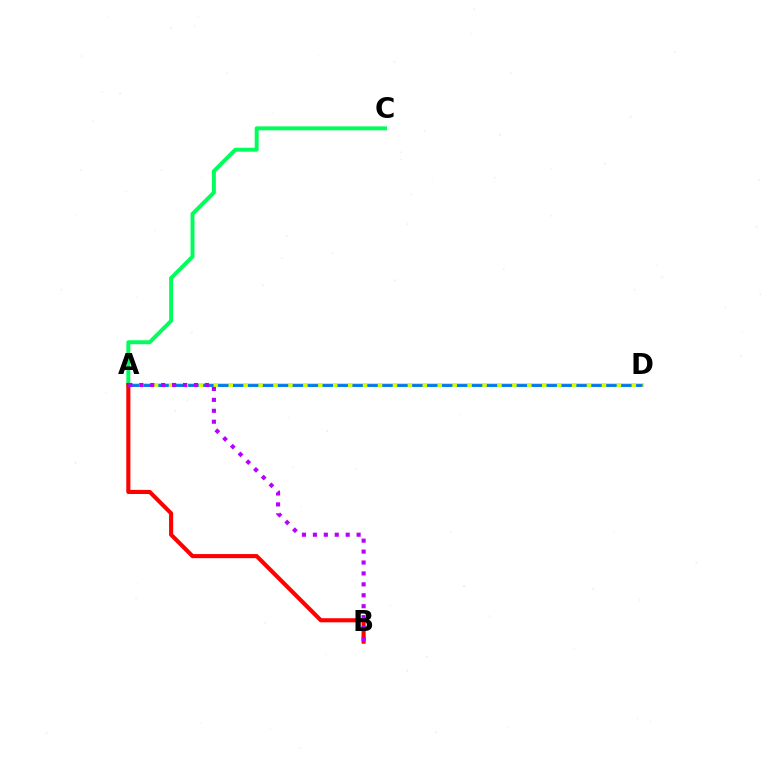{('A', 'D'): [{'color': '#d1ff00', 'line_style': 'solid', 'thickness': 2.76}, {'color': '#0074ff', 'line_style': 'dashed', 'thickness': 2.03}], ('A', 'C'): [{'color': '#00ff5c', 'line_style': 'solid', 'thickness': 2.84}], ('A', 'B'): [{'color': '#ff0000', 'line_style': 'solid', 'thickness': 2.95}, {'color': '#b900ff', 'line_style': 'dotted', 'thickness': 2.97}]}